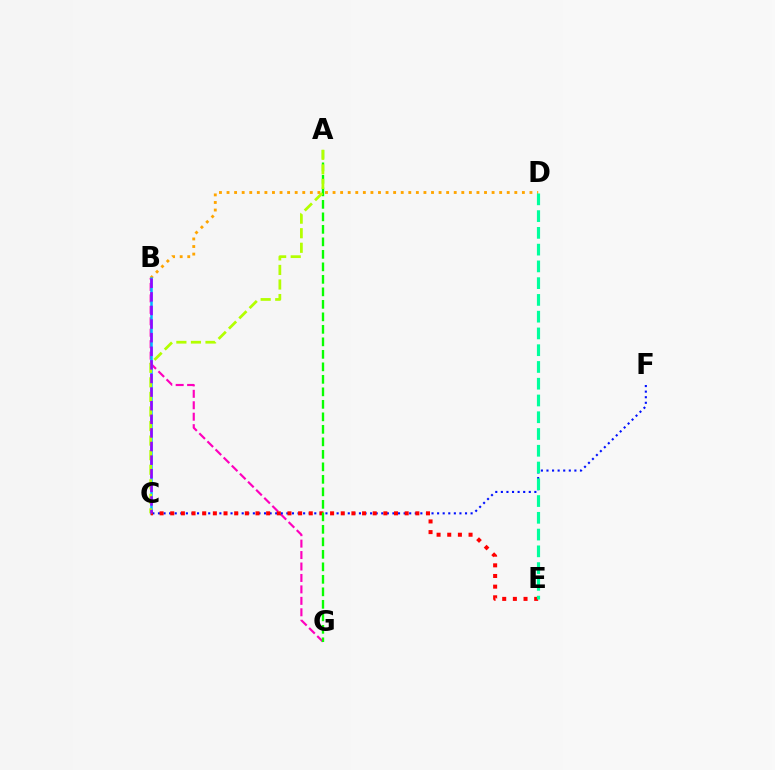{('B', 'D'): [{'color': '#ffa500', 'line_style': 'dotted', 'thickness': 2.06}], ('B', 'G'): [{'color': '#ff00bd', 'line_style': 'dashed', 'thickness': 1.55}], ('C', 'F'): [{'color': '#0010ff', 'line_style': 'dotted', 'thickness': 1.52}], ('B', 'C'): [{'color': '#00b5ff', 'line_style': 'solid', 'thickness': 1.8}, {'color': '#9b00ff', 'line_style': 'dashed', 'thickness': 1.85}], ('C', 'E'): [{'color': '#ff0000', 'line_style': 'dotted', 'thickness': 2.9}], ('A', 'G'): [{'color': '#08ff00', 'line_style': 'dashed', 'thickness': 1.7}], ('A', 'C'): [{'color': '#b3ff00', 'line_style': 'dashed', 'thickness': 1.98}], ('D', 'E'): [{'color': '#00ff9d', 'line_style': 'dashed', 'thickness': 2.28}]}